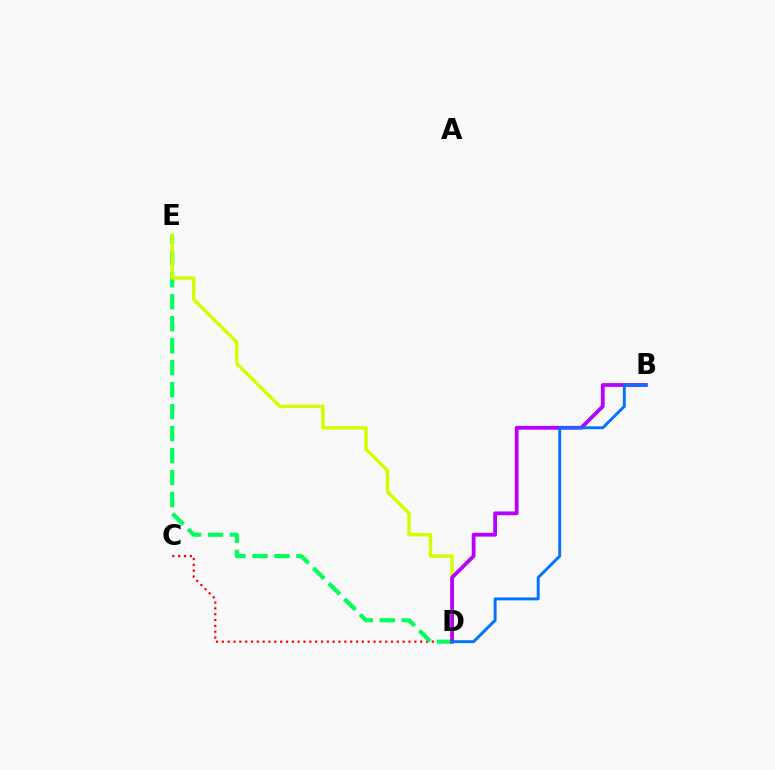{('C', 'D'): [{'color': '#ff0000', 'line_style': 'dotted', 'thickness': 1.58}], ('D', 'E'): [{'color': '#00ff5c', 'line_style': 'dashed', 'thickness': 2.98}, {'color': '#d1ff00', 'line_style': 'solid', 'thickness': 2.47}], ('B', 'D'): [{'color': '#b900ff', 'line_style': 'solid', 'thickness': 2.72}, {'color': '#0074ff', 'line_style': 'solid', 'thickness': 2.11}]}